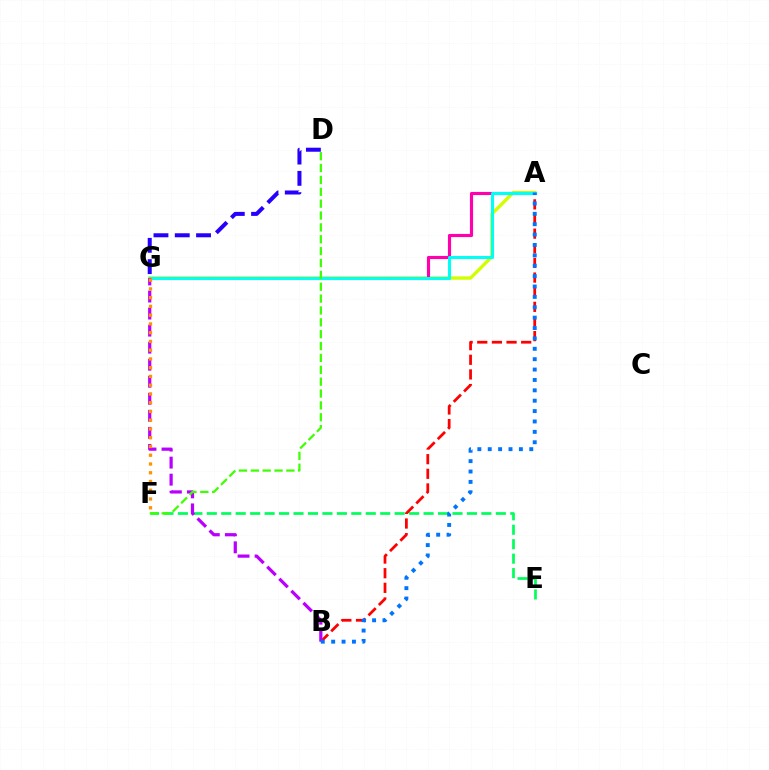{('E', 'F'): [{'color': '#00ff5c', 'line_style': 'dashed', 'thickness': 1.96}], ('A', 'B'): [{'color': '#ff0000', 'line_style': 'dashed', 'thickness': 1.99}, {'color': '#0074ff', 'line_style': 'dotted', 'thickness': 2.82}], ('A', 'G'): [{'color': '#d1ff00', 'line_style': 'solid', 'thickness': 2.41}, {'color': '#ff00ac', 'line_style': 'solid', 'thickness': 2.26}, {'color': '#00fff6', 'line_style': 'solid', 'thickness': 2.2}], ('D', 'G'): [{'color': '#2500ff', 'line_style': 'dashed', 'thickness': 2.89}], ('B', 'G'): [{'color': '#b900ff', 'line_style': 'dashed', 'thickness': 2.32}], ('F', 'G'): [{'color': '#ff9400', 'line_style': 'dotted', 'thickness': 2.38}], ('D', 'F'): [{'color': '#3dff00', 'line_style': 'dashed', 'thickness': 1.61}]}